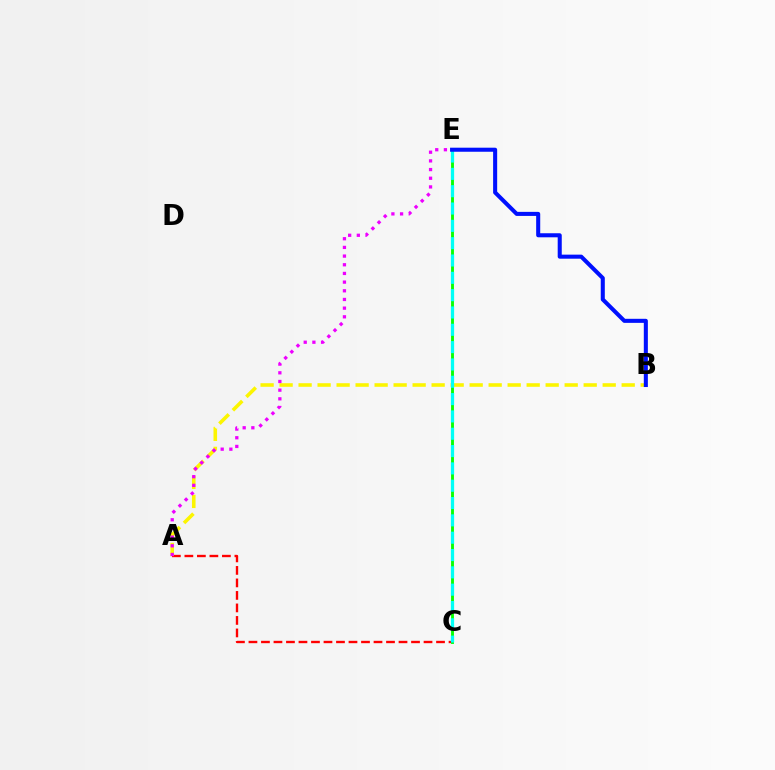{('A', 'C'): [{'color': '#ff0000', 'line_style': 'dashed', 'thickness': 1.7}], ('C', 'E'): [{'color': '#08ff00', 'line_style': 'solid', 'thickness': 2.06}, {'color': '#00fff6', 'line_style': 'dashed', 'thickness': 2.35}], ('A', 'B'): [{'color': '#fcf500', 'line_style': 'dashed', 'thickness': 2.58}], ('A', 'E'): [{'color': '#ee00ff', 'line_style': 'dotted', 'thickness': 2.36}], ('B', 'E'): [{'color': '#0010ff', 'line_style': 'solid', 'thickness': 2.92}]}